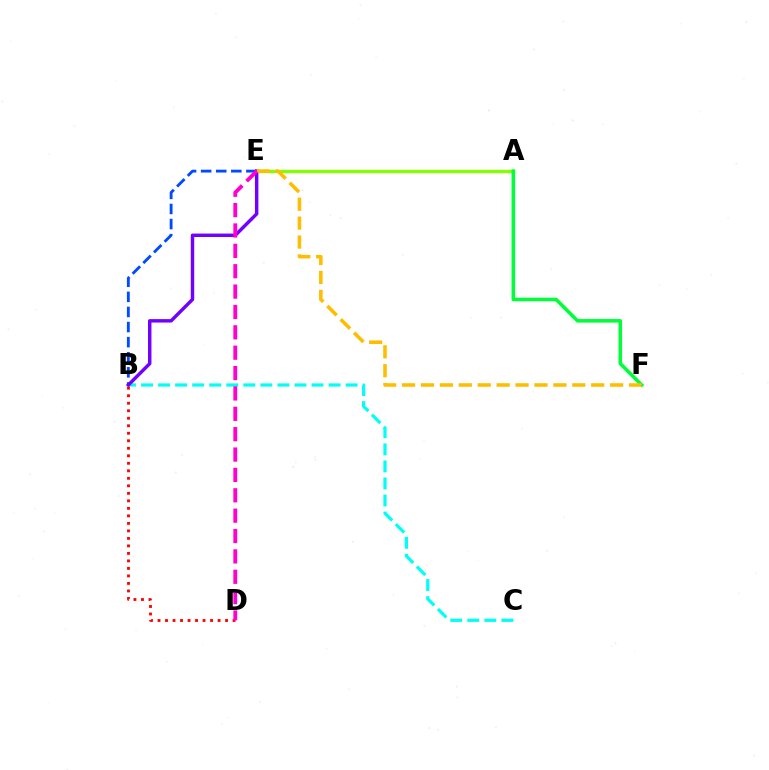{('A', 'E'): [{'color': '#84ff00', 'line_style': 'solid', 'thickness': 2.42}], ('B', 'C'): [{'color': '#00fff6', 'line_style': 'dashed', 'thickness': 2.32}], ('B', 'E'): [{'color': '#004bff', 'line_style': 'dashed', 'thickness': 2.05}, {'color': '#7200ff', 'line_style': 'solid', 'thickness': 2.47}], ('A', 'F'): [{'color': '#00ff39', 'line_style': 'solid', 'thickness': 2.56}], ('E', 'F'): [{'color': '#ffbd00', 'line_style': 'dashed', 'thickness': 2.57}], ('B', 'D'): [{'color': '#ff0000', 'line_style': 'dotted', 'thickness': 2.04}], ('D', 'E'): [{'color': '#ff00cf', 'line_style': 'dashed', 'thickness': 2.77}]}